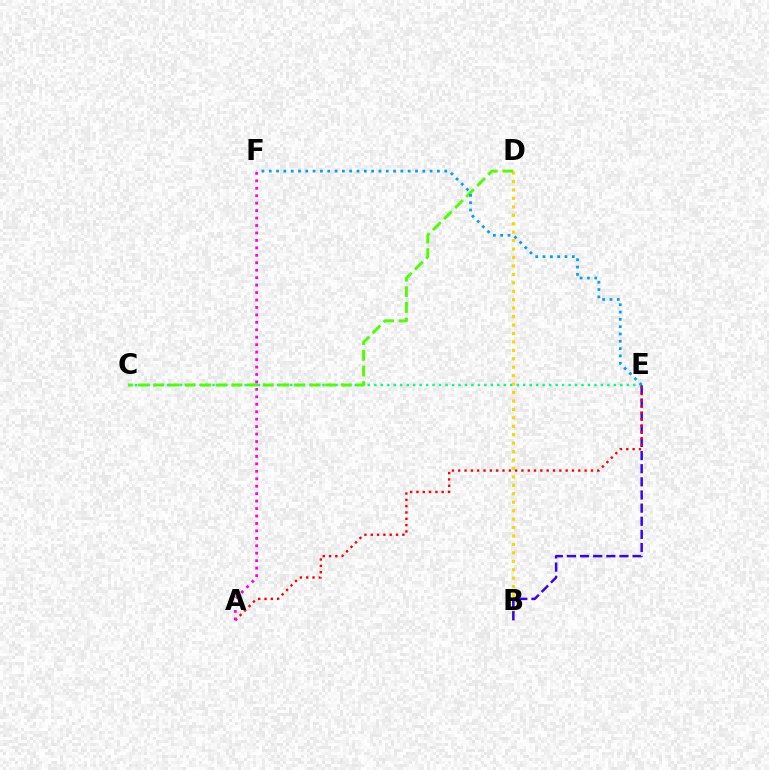{('C', 'E'): [{'color': '#00ff86', 'line_style': 'dotted', 'thickness': 1.76}], ('B', 'D'): [{'color': '#ffd500', 'line_style': 'dotted', 'thickness': 2.29}], ('C', 'D'): [{'color': '#4fff00', 'line_style': 'dashed', 'thickness': 2.12}], ('B', 'E'): [{'color': '#3700ff', 'line_style': 'dashed', 'thickness': 1.79}], ('E', 'F'): [{'color': '#009eff', 'line_style': 'dotted', 'thickness': 1.99}], ('A', 'E'): [{'color': '#ff0000', 'line_style': 'dotted', 'thickness': 1.72}], ('A', 'F'): [{'color': '#ff00ed', 'line_style': 'dotted', 'thickness': 2.02}]}